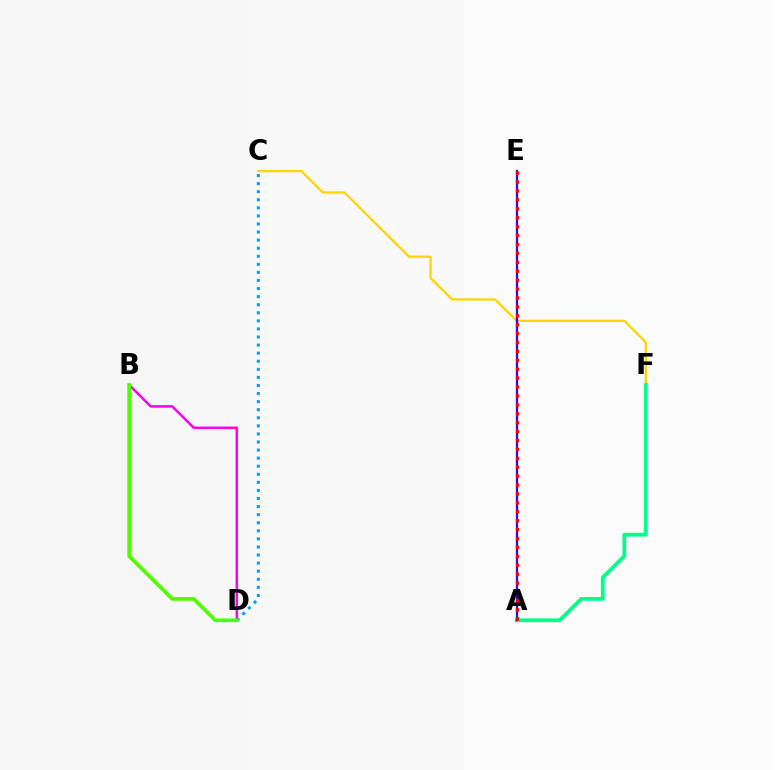{('C', 'F'): [{'color': '#ffd500', 'line_style': 'solid', 'thickness': 1.65}], ('A', 'F'): [{'color': '#00ff86', 'line_style': 'solid', 'thickness': 2.73}], ('B', 'D'): [{'color': '#ff00ed', 'line_style': 'solid', 'thickness': 1.8}, {'color': '#4fff00', 'line_style': 'solid', 'thickness': 2.69}], ('A', 'E'): [{'color': '#3700ff', 'line_style': 'solid', 'thickness': 1.62}, {'color': '#ff0000', 'line_style': 'dotted', 'thickness': 2.42}], ('C', 'D'): [{'color': '#009eff', 'line_style': 'dotted', 'thickness': 2.19}]}